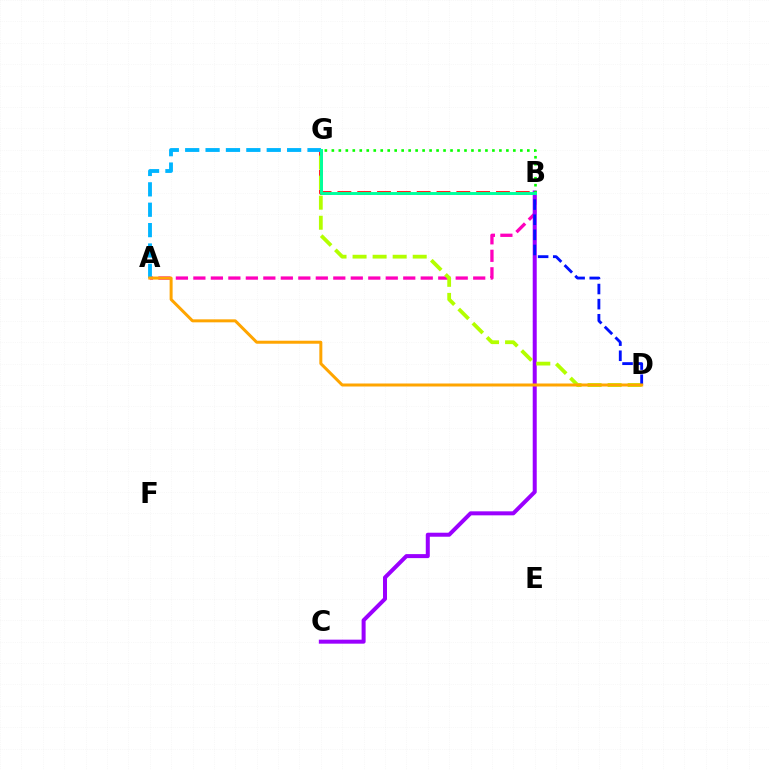{('B', 'G'): [{'color': '#ff0000', 'line_style': 'dashed', 'thickness': 2.69}, {'color': '#08ff00', 'line_style': 'dotted', 'thickness': 1.9}, {'color': '#00ff9d', 'line_style': 'solid', 'thickness': 2.13}], ('A', 'B'): [{'color': '#ff00bd', 'line_style': 'dashed', 'thickness': 2.38}], ('B', 'C'): [{'color': '#9b00ff', 'line_style': 'solid', 'thickness': 2.89}], ('A', 'G'): [{'color': '#00b5ff', 'line_style': 'dashed', 'thickness': 2.77}], ('D', 'G'): [{'color': '#b3ff00', 'line_style': 'dashed', 'thickness': 2.72}], ('B', 'D'): [{'color': '#0010ff', 'line_style': 'dashed', 'thickness': 2.05}], ('A', 'D'): [{'color': '#ffa500', 'line_style': 'solid', 'thickness': 2.16}]}